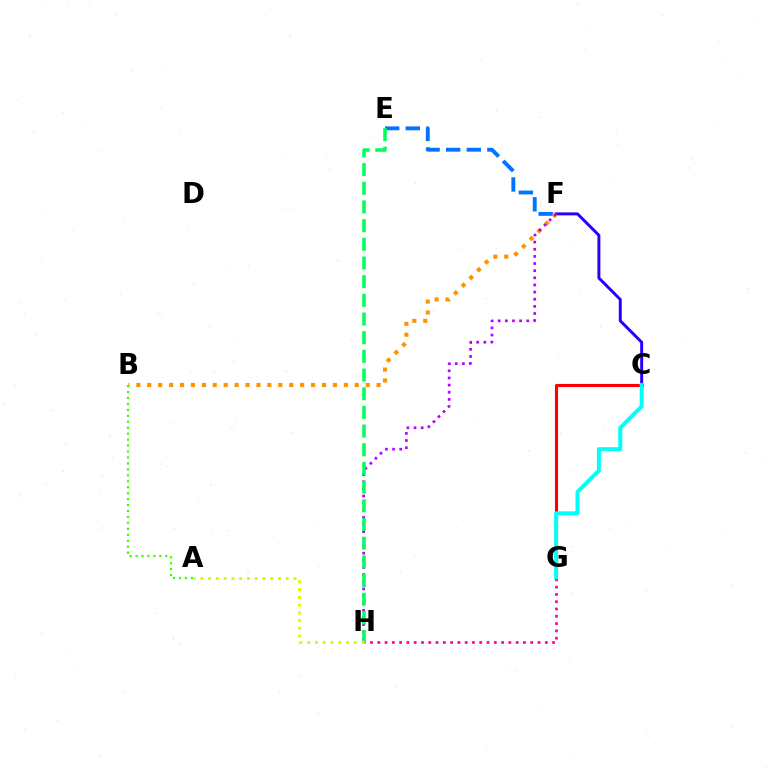{('G', 'H'): [{'color': '#ff00ac', 'line_style': 'dotted', 'thickness': 1.98}], ('C', 'G'): [{'color': '#ff0000', 'line_style': 'solid', 'thickness': 2.24}, {'color': '#00fff6', 'line_style': 'solid', 'thickness': 2.86}], ('C', 'F'): [{'color': '#2500ff', 'line_style': 'solid', 'thickness': 2.12}], ('E', 'F'): [{'color': '#0074ff', 'line_style': 'dashed', 'thickness': 2.8}], ('B', 'F'): [{'color': '#ff9400', 'line_style': 'dotted', 'thickness': 2.97}], ('F', 'H'): [{'color': '#b900ff', 'line_style': 'dotted', 'thickness': 1.94}], ('E', 'H'): [{'color': '#00ff5c', 'line_style': 'dashed', 'thickness': 2.54}], ('A', 'B'): [{'color': '#3dff00', 'line_style': 'dotted', 'thickness': 1.62}], ('A', 'H'): [{'color': '#d1ff00', 'line_style': 'dotted', 'thickness': 2.11}]}